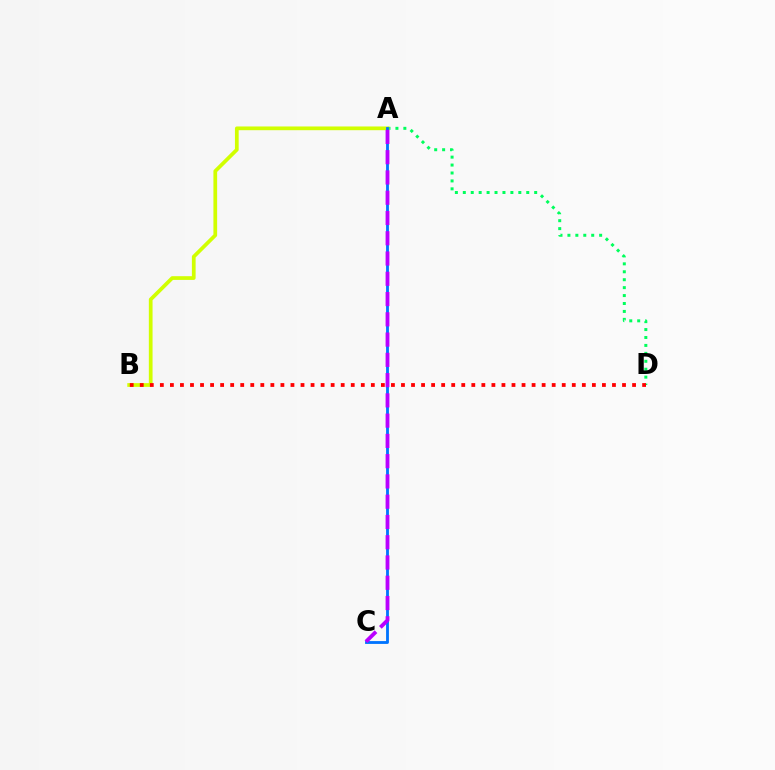{('A', 'D'): [{'color': '#00ff5c', 'line_style': 'dotted', 'thickness': 2.15}], ('A', 'B'): [{'color': '#d1ff00', 'line_style': 'solid', 'thickness': 2.68}], ('A', 'C'): [{'color': '#0074ff', 'line_style': 'solid', 'thickness': 2.03}, {'color': '#b900ff', 'line_style': 'dashed', 'thickness': 2.75}], ('B', 'D'): [{'color': '#ff0000', 'line_style': 'dotted', 'thickness': 2.73}]}